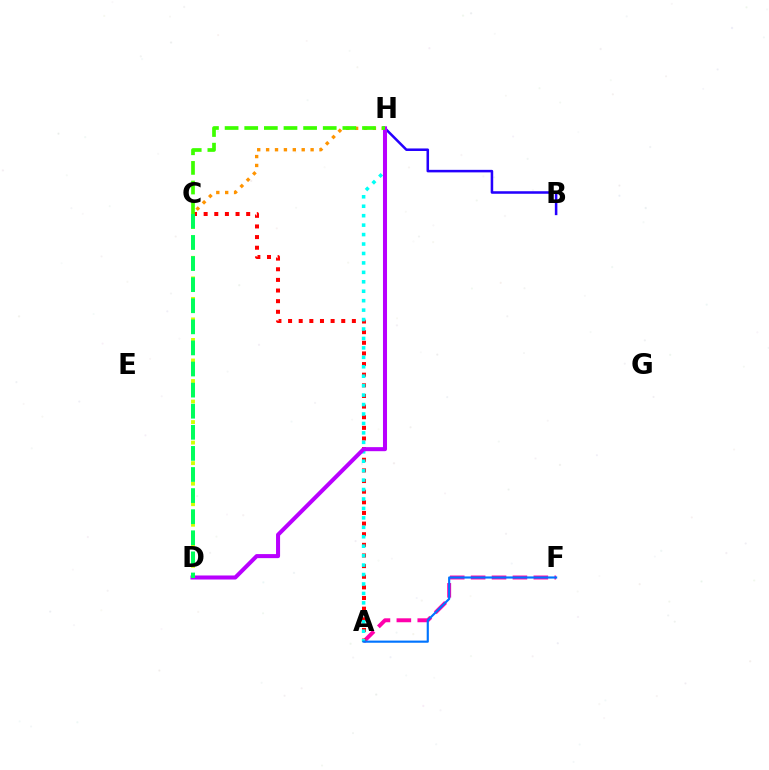{('C', 'H'): [{'color': '#ff9400', 'line_style': 'dotted', 'thickness': 2.42}, {'color': '#3dff00', 'line_style': 'dashed', 'thickness': 2.67}], ('A', 'F'): [{'color': '#ff00ac', 'line_style': 'dashed', 'thickness': 2.84}, {'color': '#0074ff', 'line_style': 'solid', 'thickness': 1.55}], ('A', 'C'): [{'color': '#ff0000', 'line_style': 'dotted', 'thickness': 2.89}], ('C', 'D'): [{'color': '#d1ff00', 'line_style': 'dotted', 'thickness': 2.79}, {'color': '#00ff5c', 'line_style': 'dashed', 'thickness': 2.87}], ('A', 'H'): [{'color': '#00fff6', 'line_style': 'dotted', 'thickness': 2.57}], ('B', 'H'): [{'color': '#2500ff', 'line_style': 'solid', 'thickness': 1.83}], ('D', 'H'): [{'color': '#b900ff', 'line_style': 'solid', 'thickness': 2.91}]}